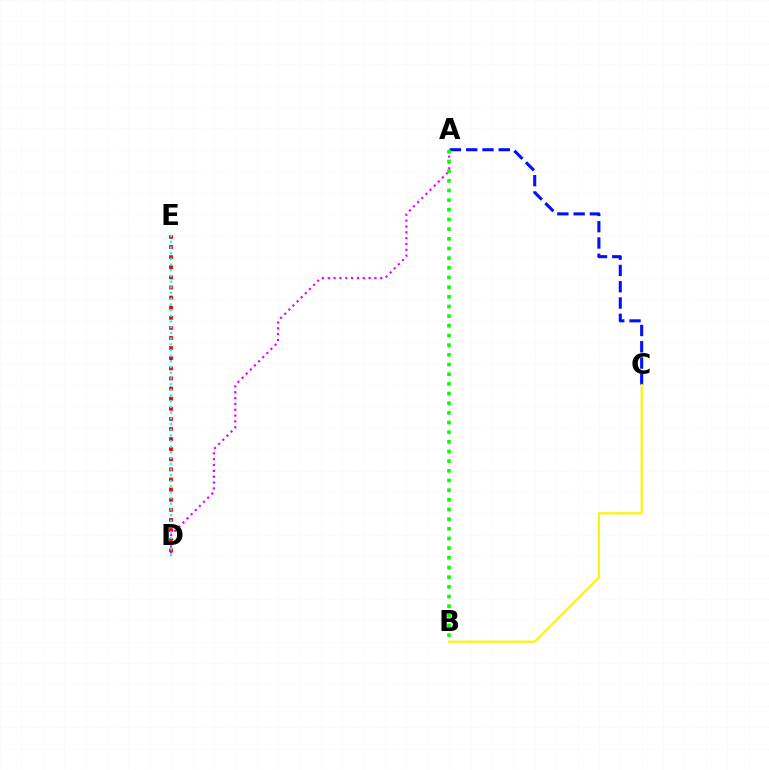{('A', 'C'): [{'color': '#0010ff', 'line_style': 'dashed', 'thickness': 2.21}], ('A', 'D'): [{'color': '#ee00ff', 'line_style': 'dotted', 'thickness': 1.59}], ('A', 'B'): [{'color': '#08ff00', 'line_style': 'dotted', 'thickness': 2.63}], ('D', 'E'): [{'color': '#ff0000', 'line_style': 'dotted', 'thickness': 2.75}, {'color': '#00fff6', 'line_style': 'dotted', 'thickness': 1.55}], ('B', 'C'): [{'color': '#fcf500', 'line_style': 'solid', 'thickness': 1.58}]}